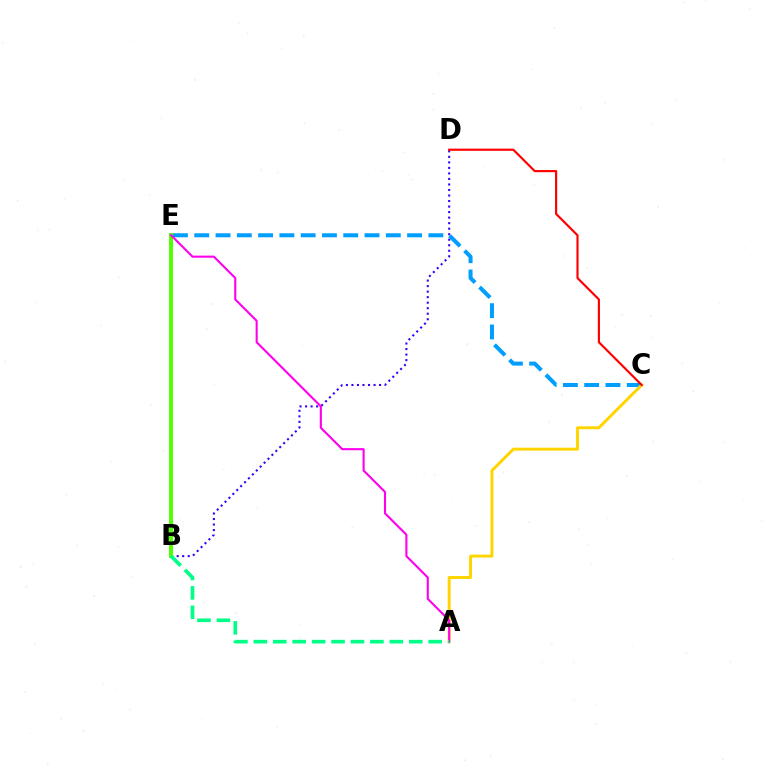{('C', 'E'): [{'color': '#009eff', 'line_style': 'dashed', 'thickness': 2.89}], ('A', 'C'): [{'color': '#ffd500', 'line_style': 'solid', 'thickness': 2.13}], ('B', 'D'): [{'color': '#3700ff', 'line_style': 'dotted', 'thickness': 1.5}], ('B', 'E'): [{'color': '#4fff00', 'line_style': 'solid', 'thickness': 2.83}], ('A', 'E'): [{'color': '#ff00ed', 'line_style': 'solid', 'thickness': 1.52}], ('A', 'B'): [{'color': '#00ff86', 'line_style': 'dashed', 'thickness': 2.64}], ('C', 'D'): [{'color': '#ff0000', 'line_style': 'solid', 'thickness': 1.55}]}